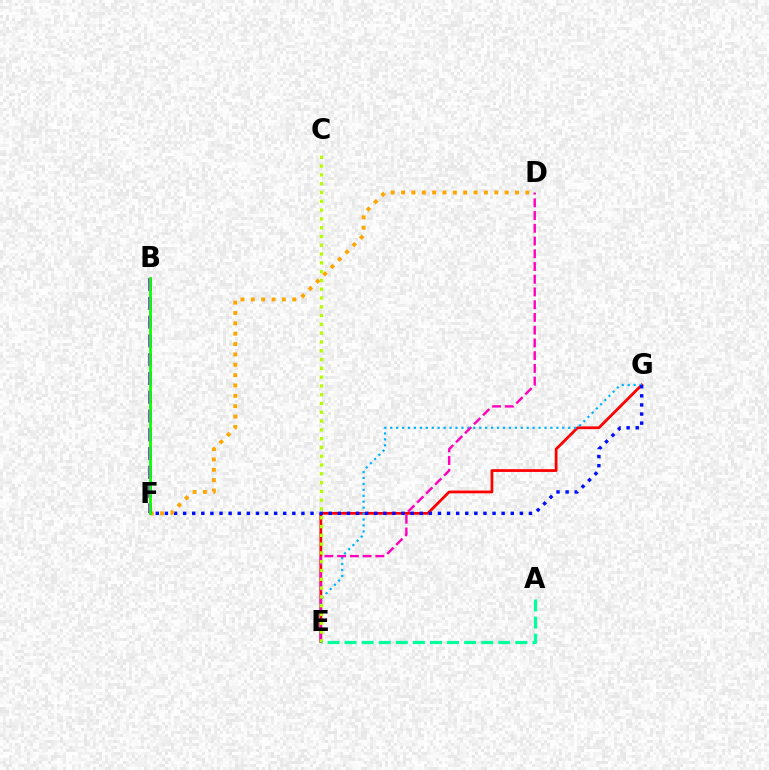{('E', 'G'): [{'color': '#ff0000', 'line_style': 'solid', 'thickness': 2.0}, {'color': '#00b5ff', 'line_style': 'dotted', 'thickness': 1.61}], ('F', 'G'): [{'color': '#0010ff', 'line_style': 'dotted', 'thickness': 2.47}], ('D', 'F'): [{'color': '#ffa500', 'line_style': 'dotted', 'thickness': 2.81}], ('D', 'E'): [{'color': '#ff00bd', 'line_style': 'dashed', 'thickness': 1.73}], ('B', 'F'): [{'color': '#9b00ff', 'line_style': 'dashed', 'thickness': 2.55}, {'color': '#08ff00', 'line_style': 'solid', 'thickness': 1.97}], ('C', 'E'): [{'color': '#b3ff00', 'line_style': 'dotted', 'thickness': 2.39}], ('A', 'E'): [{'color': '#00ff9d', 'line_style': 'dashed', 'thickness': 2.32}]}